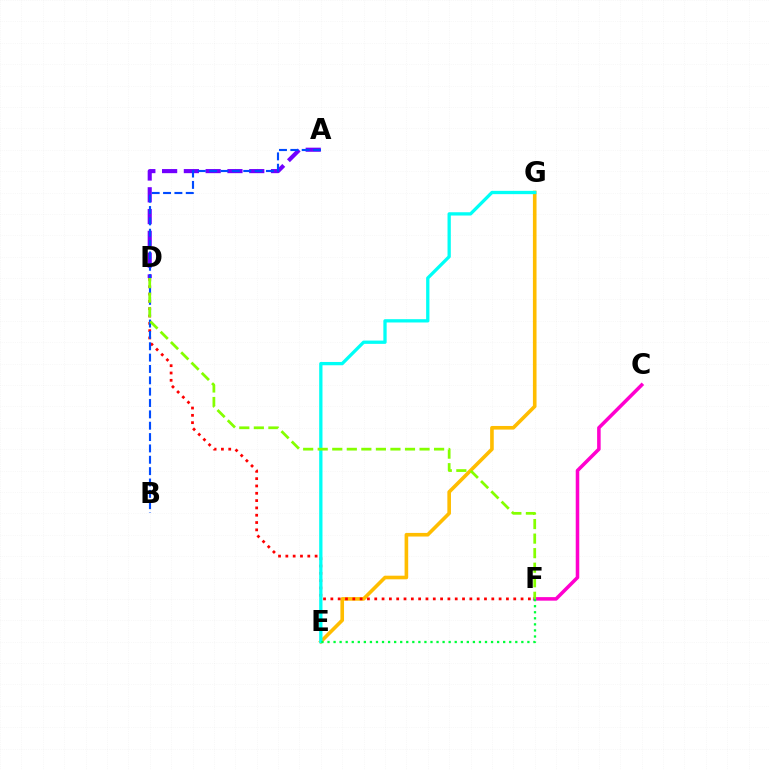{('E', 'G'): [{'color': '#ffbd00', 'line_style': 'solid', 'thickness': 2.6}, {'color': '#00fff6', 'line_style': 'solid', 'thickness': 2.37}], ('A', 'D'): [{'color': '#7200ff', 'line_style': 'dashed', 'thickness': 2.96}], ('C', 'F'): [{'color': '#ff00cf', 'line_style': 'solid', 'thickness': 2.55}], ('D', 'F'): [{'color': '#ff0000', 'line_style': 'dotted', 'thickness': 1.99}, {'color': '#84ff00', 'line_style': 'dashed', 'thickness': 1.98}], ('A', 'B'): [{'color': '#004bff', 'line_style': 'dashed', 'thickness': 1.54}], ('E', 'F'): [{'color': '#00ff39', 'line_style': 'dotted', 'thickness': 1.65}]}